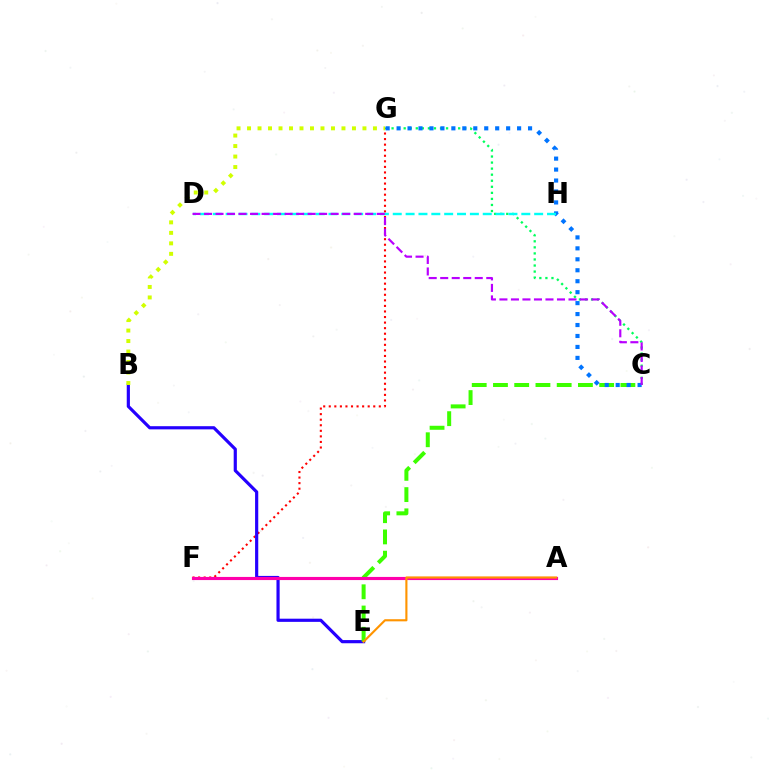{('F', 'G'): [{'color': '#ff0000', 'line_style': 'dotted', 'thickness': 1.51}], ('B', 'E'): [{'color': '#2500ff', 'line_style': 'solid', 'thickness': 2.29}], ('C', 'E'): [{'color': '#3dff00', 'line_style': 'dashed', 'thickness': 2.89}], ('C', 'G'): [{'color': '#00ff5c', 'line_style': 'dotted', 'thickness': 1.64}, {'color': '#0074ff', 'line_style': 'dotted', 'thickness': 2.98}], ('A', 'F'): [{'color': '#ff00ac', 'line_style': 'solid', 'thickness': 2.26}], ('B', 'G'): [{'color': '#d1ff00', 'line_style': 'dotted', 'thickness': 2.85}], ('D', 'H'): [{'color': '#00fff6', 'line_style': 'dashed', 'thickness': 1.75}], ('C', 'D'): [{'color': '#b900ff', 'line_style': 'dashed', 'thickness': 1.56}], ('A', 'E'): [{'color': '#ff9400', 'line_style': 'solid', 'thickness': 1.53}]}